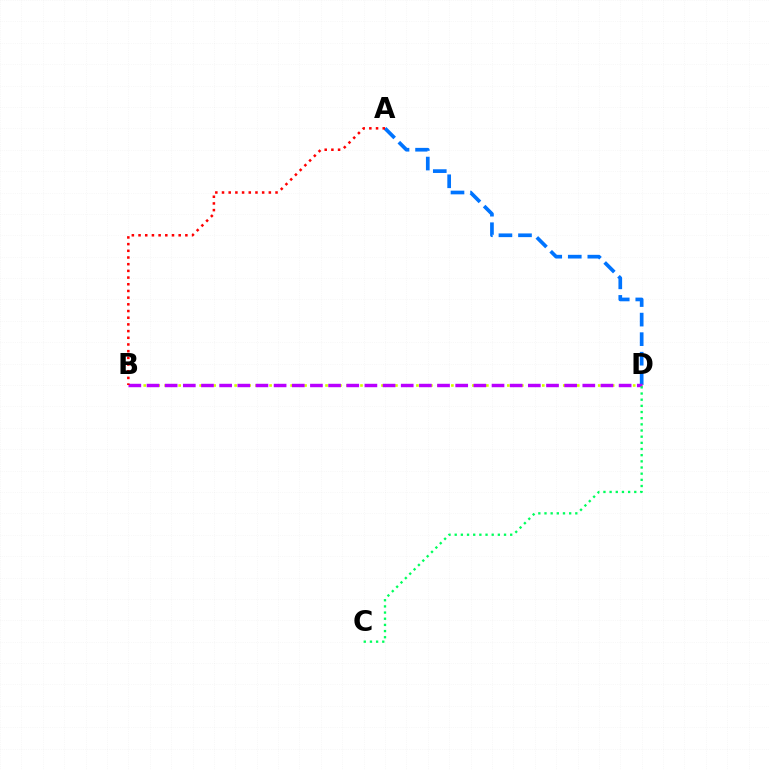{('A', 'D'): [{'color': '#0074ff', 'line_style': 'dashed', 'thickness': 2.66}], ('B', 'D'): [{'color': '#d1ff00', 'line_style': 'dotted', 'thickness': 1.9}, {'color': '#b900ff', 'line_style': 'dashed', 'thickness': 2.47}], ('C', 'D'): [{'color': '#00ff5c', 'line_style': 'dotted', 'thickness': 1.68}], ('A', 'B'): [{'color': '#ff0000', 'line_style': 'dotted', 'thickness': 1.82}]}